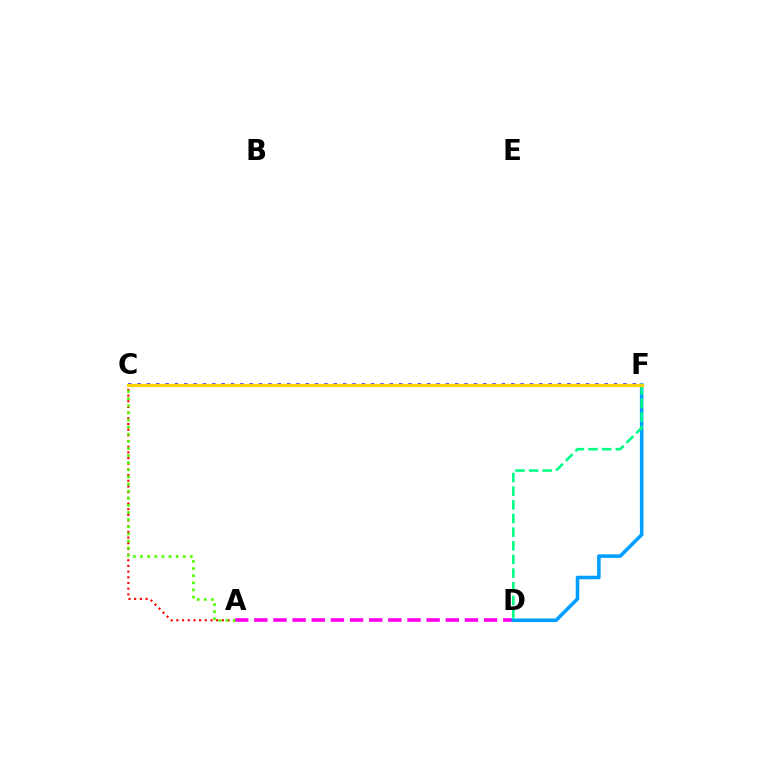{('C', 'F'): [{'color': '#3700ff', 'line_style': 'dotted', 'thickness': 2.54}, {'color': '#ffd500', 'line_style': 'solid', 'thickness': 2.33}], ('A', 'C'): [{'color': '#ff0000', 'line_style': 'dotted', 'thickness': 1.54}, {'color': '#4fff00', 'line_style': 'dotted', 'thickness': 1.93}], ('A', 'D'): [{'color': '#ff00ed', 'line_style': 'dashed', 'thickness': 2.6}], ('D', 'F'): [{'color': '#009eff', 'line_style': 'solid', 'thickness': 2.56}, {'color': '#00ff86', 'line_style': 'dashed', 'thickness': 1.85}]}